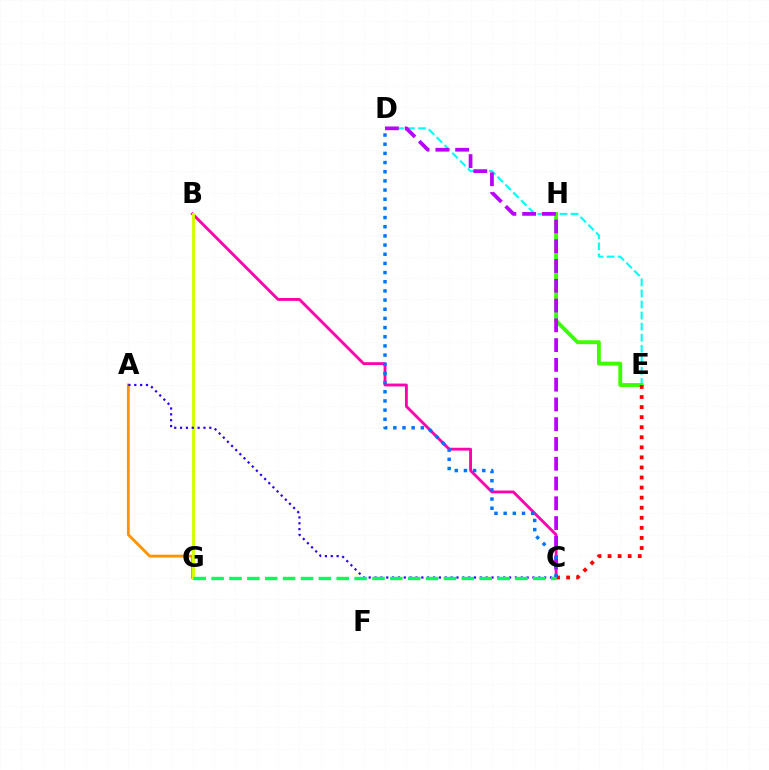{('B', 'C'): [{'color': '#ff00ac', 'line_style': 'solid', 'thickness': 2.05}], ('D', 'E'): [{'color': '#00fff6', 'line_style': 'dashed', 'thickness': 1.5}], ('A', 'G'): [{'color': '#ff9400', 'line_style': 'solid', 'thickness': 2.04}], ('B', 'G'): [{'color': '#d1ff00', 'line_style': 'solid', 'thickness': 2.09}], ('E', 'H'): [{'color': '#3dff00', 'line_style': 'solid', 'thickness': 2.78}], ('C', 'D'): [{'color': '#b900ff', 'line_style': 'dashed', 'thickness': 2.69}, {'color': '#0074ff', 'line_style': 'dotted', 'thickness': 2.49}], ('C', 'E'): [{'color': '#ff0000', 'line_style': 'dotted', 'thickness': 2.73}], ('A', 'C'): [{'color': '#2500ff', 'line_style': 'dotted', 'thickness': 1.59}], ('C', 'G'): [{'color': '#00ff5c', 'line_style': 'dashed', 'thickness': 2.43}]}